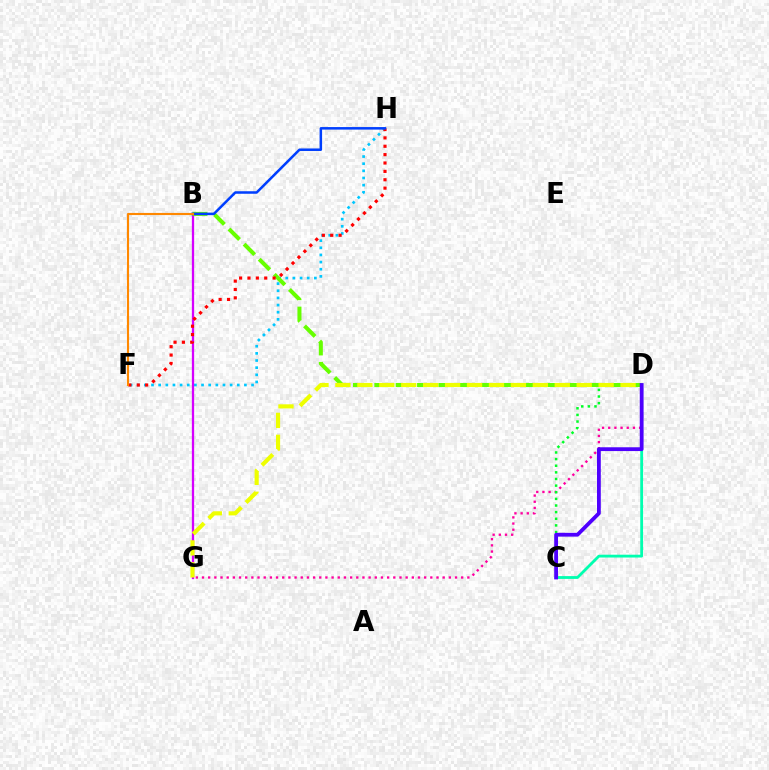{('D', 'G'): [{'color': '#ff00a0', 'line_style': 'dotted', 'thickness': 1.68}, {'color': '#eeff00', 'line_style': 'dashed', 'thickness': 2.98}], ('F', 'H'): [{'color': '#00c7ff', 'line_style': 'dotted', 'thickness': 1.94}, {'color': '#ff0000', 'line_style': 'dotted', 'thickness': 2.27}], ('C', 'D'): [{'color': '#00ff27', 'line_style': 'dotted', 'thickness': 1.8}, {'color': '#00ffaf', 'line_style': 'solid', 'thickness': 2.03}, {'color': '#4f00ff', 'line_style': 'solid', 'thickness': 2.74}], ('B', 'G'): [{'color': '#d600ff', 'line_style': 'solid', 'thickness': 1.64}], ('B', 'D'): [{'color': '#66ff00', 'line_style': 'dashed', 'thickness': 2.9}], ('B', 'H'): [{'color': '#003fff', 'line_style': 'solid', 'thickness': 1.82}], ('B', 'F'): [{'color': '#ff8800', 'line_style': 'solid', 'thickness': 1.53}]}